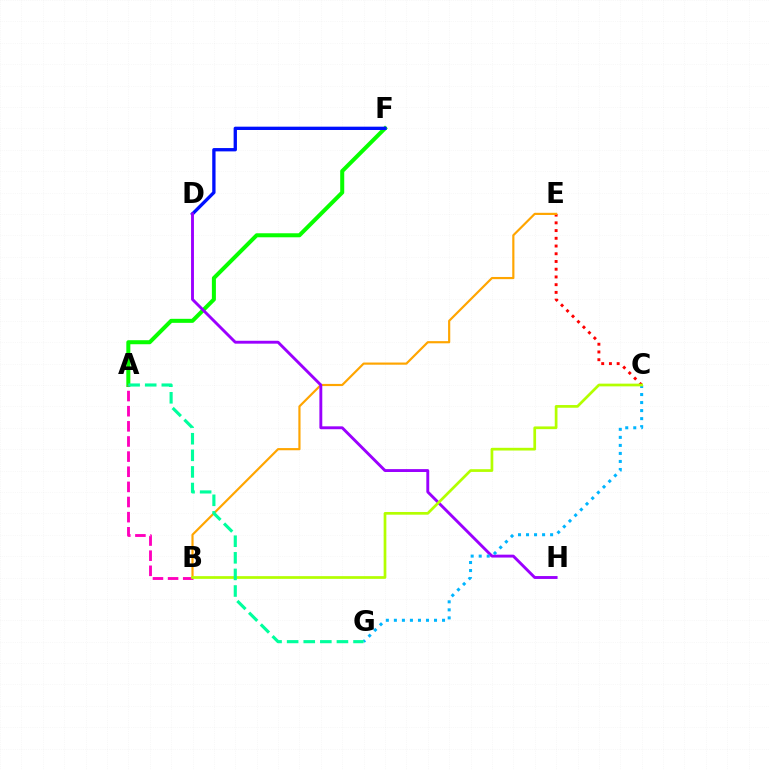{('C', 'E'): [{'color': '#ff0000', 'line_style': 'dotted', 'thickness': 2.1}], ('A', 'F'): [{'color': '#08ff00', 'line_style': 'solid', 'thickness': 2.9}], ('B', 'E'): [{'color': '#ffa500', 'line_style': 'solid', 'thickness': 1.57}], ('D', 'F'): [{'color': '#0010ff', 'line_style': 'solid', 'thickness': 2.39}], ('D', 'H'): [{'color': '#9b00ff', 'line_style': 'solid', 'thickness': 2.08}], ('C', 'G'): [{'color': '#00b5ff', 'line_style': 'dotted', 'thickness': 2.18}], ('A', 'B'): [{'color': '#ff00bd', 'line_style': 'dashed', 'thickness': 2.06}], ('B', 'C'): [{'color': '#b3ff00', 'line_style': 'solid', 'thickness': 1.95}], ('A', 'G'): [{'color': '#00ff9d', 'line_style': 'dashed', 'thickness': 2.25}]}